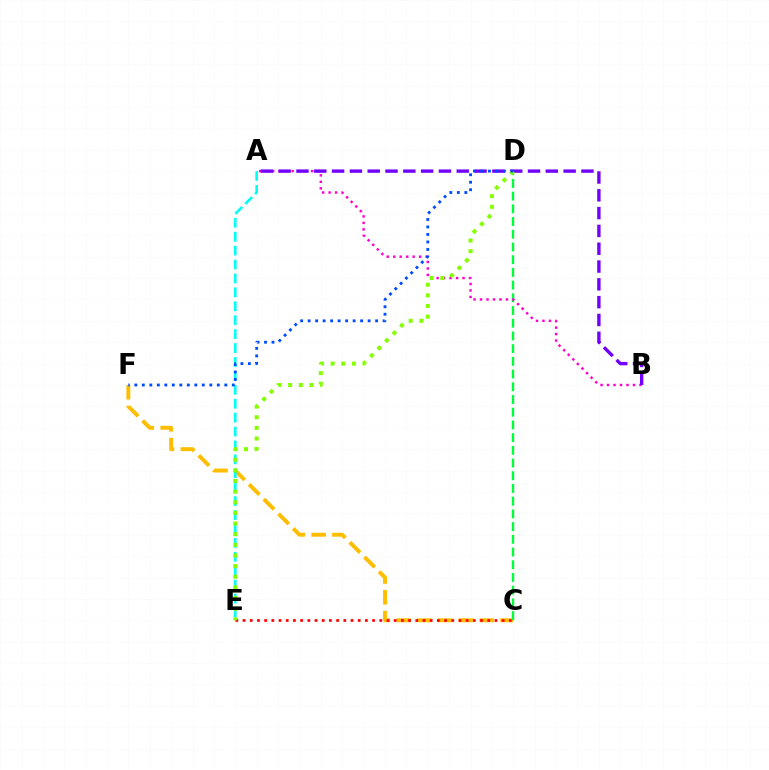{('C', 'F'): [{'color': '#ffbd00', 'line_style': 'dashed', 'thickness': 2.82}], ('C', 'E'): [{'color': '#ff0000', 'line_style': 'dotted', 'thickness': 1.96}], ('A', 'E'): [{'color': '#00fff6', 'line_style': 'dashed', 'thickness': 1.89}], ('C', 'D'): [{'color': '#00ff39', 'line_style': 'dashed', 'thickness': 1.73}], ('A', 'B'): [{'color': '#ff00cf', 'line_style': 'dotted', 'thickness': 1.76}, {'color': '#7200ff', 'line_style': 'dashed', 'thickness': 2.42}], ('D', 'E'): [{'color': '#84ff00', 'line_style': 'dotted', 'thickness': 2.89}], ('D', 'F'): [{'color': '#004bff', 'line_style': 'dotted', 'thickness': 2.04}]}